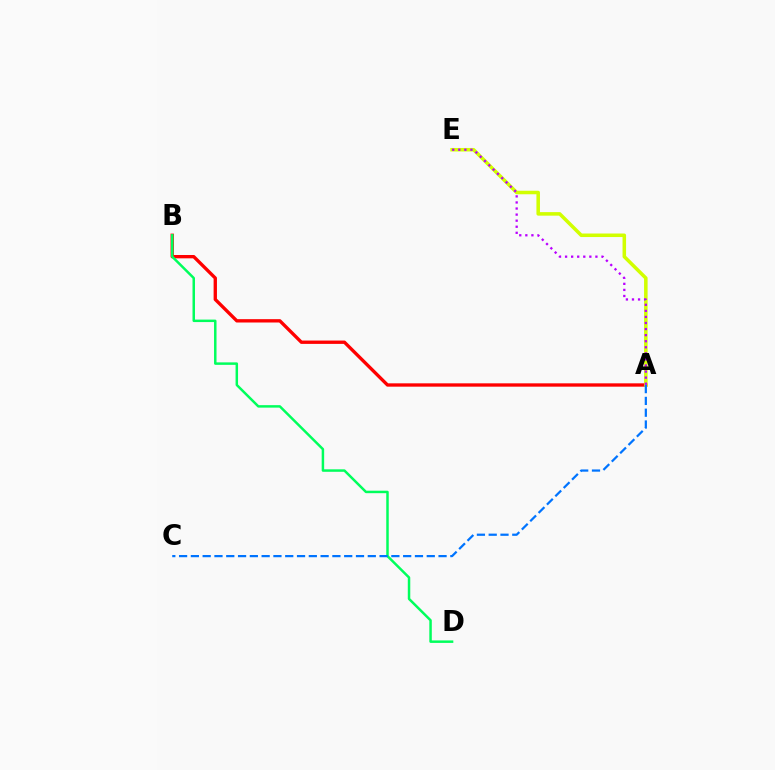{('A', 'B'): [{'color': '#ff0000', 'line_style': 'solid', 'thickness': 2.4}], ('A', 'E'): [{'color': '#d1ff00', 'line_style': 'solid', 'thickness': 2.54}, {'color': '#b900ff', 'line_style': 'dotted', 'thickness': 1.65}], ('B', 'D'): [{'color': '#00ff5c', 'line_style': 'solid', 'thickness': 1.79}], ('A', 'C'): [{'color': '#0074ff', 'line_style': 'dashed', 'thickness': 1.6}]}